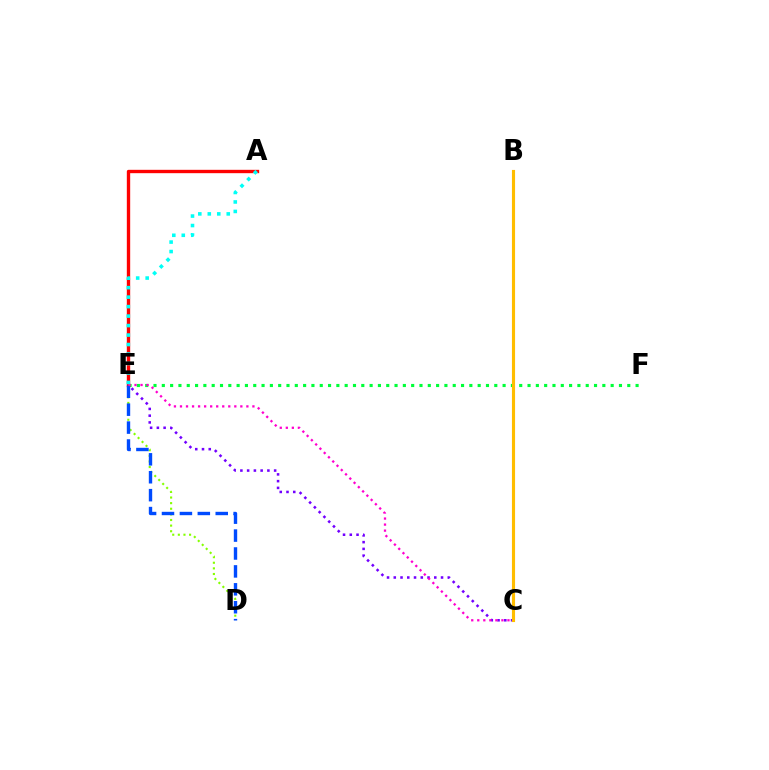{('E', 'F'): [{'color': '#00ff39', 'line_style': 'dotted', 'thickness': 2.26}], ('C', 'E'): [{'color': '#7200ff', 'line_style': 'dotted', 'thickness': 1.83}, {'color': '#ff00cf', 'line_style': 'dotted', 'thickness': 1.64}], ('D', 'E'): [{'color': '#84ff00', 'line_style': 'dotted', 'thickness': 1.53}, {'color': '#004bff', 'line_style': 'dashed', 'thickness': 2.43}], ('A', 'E'): [{'color': '#ff0000', 'line_style': 'solid', 'thickness': 2.42}, {'color': '#00fff6', 'line_style': 'dotted', 'thickness': 2.58}], ('B', 'C'): [{'color': '#ffbd00', 'line_style': 'solid', 'thickness': 2.25}]}